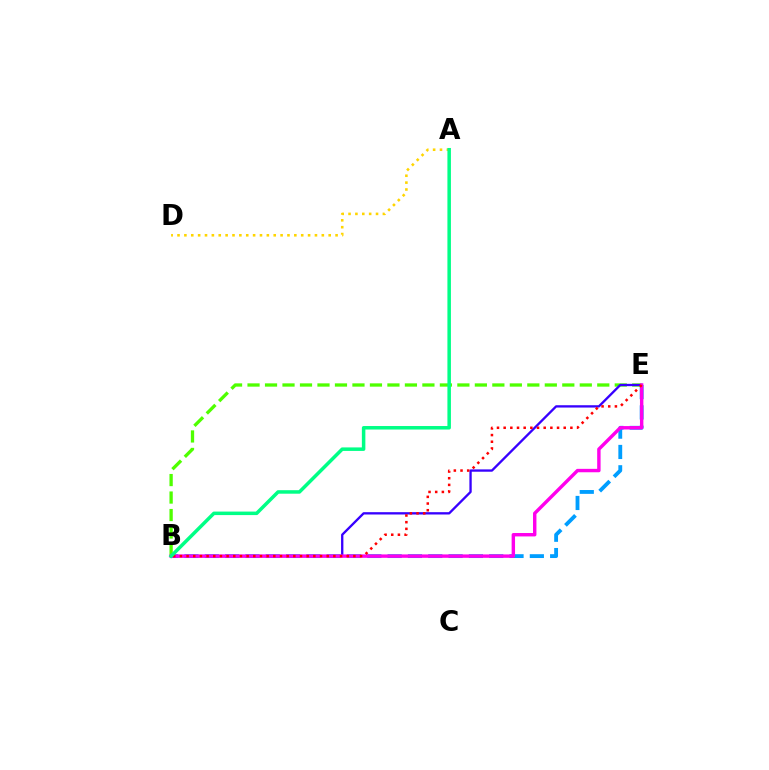{('B', 'E'): [{'color': '#4fff00', 'line_style': 'dashed', 'thickness': 2.38}, {'color': '#009eff', 'line_style': 'dashed', 'thickness': 2.76}, {'color': '#3700ff', 'line_style': 'solid', 'thickness': 1.67}, {'color': '#ff00ed', 'line_style': 'solid', 'thickness': 2.46}, {'color': '#ff0000', 'line_style': 'dotted', 'thickness': 1.81}], ('A', 'D'): [{'color': '#ffd500', 'line_style': 'dotted', 'thickness': 1.87}], ('A', 'B'): [{'color': '#00ff86', 'line_style': 'solid', 'thickness': 2.52}]}